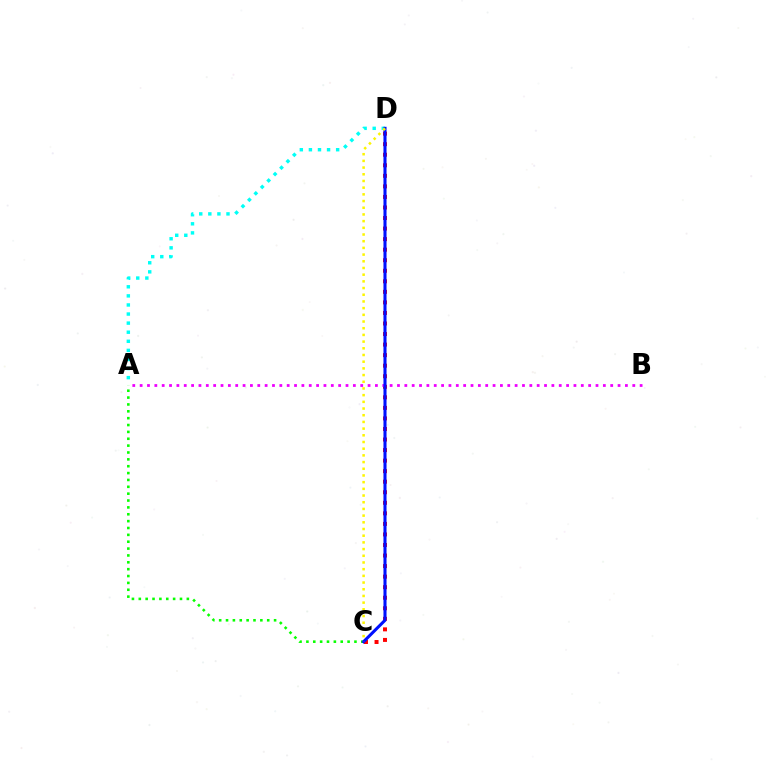{('A', 'D'): [{'color': '#00fff6', 'line_style': 'dotted', 'thickness': 2.47}], ('A', 'C'): [{'color': '#08ff00', 'line_style': 'dotted', 'thickness': 1.86}], ('C', 'D'): [{'color': '#ff0000', 'line_style': 'dotted', 'thickness': 2.87}, {'color': '#0010ff', 'line_style': 'solid', 'thickness': 2.21}, {'color': '#fcf500', 'line_style': 'dotted', 'thickness': 1.82}], ('A', 'B'): [{'color': '#ee00ff', 'line_style': 'dotted', 'thickness': 2.0}]}